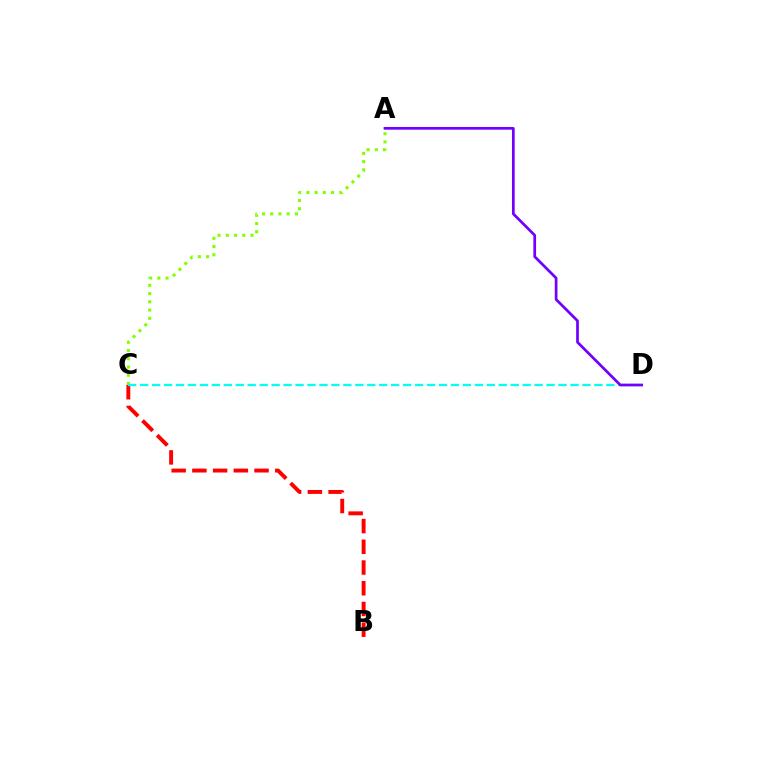{('A', 'C'): [{'color': '#84ff00', 'line_style': 'dotted', 'thickness': 2.23}], ('B', 'C'): [{'color': '#ff0000', 'line_style': 'dashed', 'thickness': 2.81}], ('C', 'D'): [{'color': '#00fff6', 'line_style': 'dashed', 'thickness': 1.62}], ('A', 'D'): [{'color': '#7200ff', 'line_style': 'solid', 'thickness': 1.95}]}